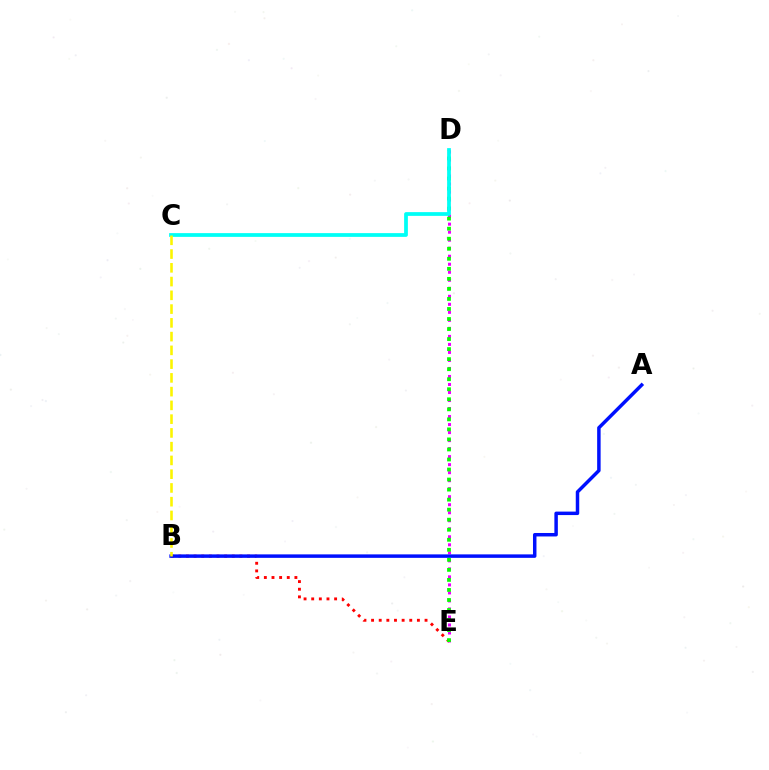{('B', 'E'): [{'color': '#ff0000', 'line_style': 'dotted', 'thickness': 2.08}], ('D', 'E'): [{'color': '#ee00ff', 'line_style': 'dotted', 'thickness': 2.18}, {'color': '#08ff00', 'line_style': 'dotted', 'thickness': 2.73}], ('A', 'B'): [{'color': '#0010ff', 'line_style': 'solid', 'thickness': 2.5}], ('C', 'D'): [{'color': '#00fff6', 'line_style': 'solid', 'thickness': 2.7}], ('B', 'C'): [{'color': '#fcf500', 'line_style': 'dashed', 'thickness': 1.87}]}